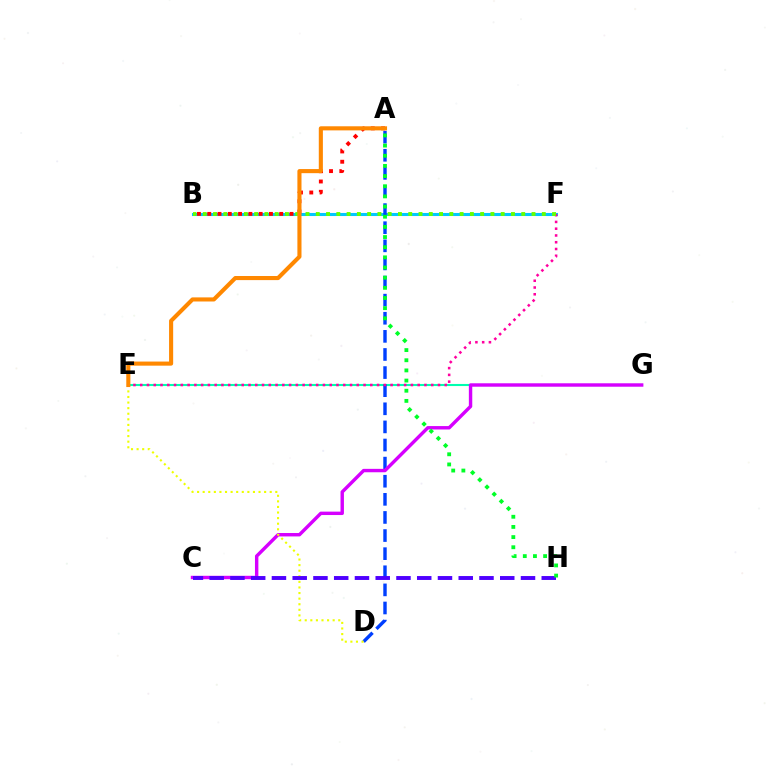{('B', 'F'): [{'color': '#00c7ff', 'line_style': 'solid', 'thickness': 2.21}, {'color': '#66ff00', 'line_style': 'dotted', 'thickness': 2.79}], ('E', 'G'): [{'color': '#00ffaf', 'line_style': 'solid', 'thickness': 1.51}], ('A', 'D'): [{'color': '#003fff', 'line_style': 'dashed', 'thickness': 2.46}], ('C', 'G'): [{'color': '#d600ff', 'line_style': 'solid', 'thickness': 2.46}], ('A', 'B'): [{'color': '#ff0000', 'line_style': 'dotted', 'thickness': 2.79}], ('E', 'F'): [{'color': '#ff00a0', 'line_style': 'dotted', 'thickness': 1.84}], ('D', 'E'): [{'color': '#eeff00', 'line_style': 'dotted', 'thickness': 1.52}], ('C', 'H'): [{'color': '#4f00ff', 'line_style': 'dashed', 'thickness': 2.82}], ('A', 'H'): [{'color': '#00ff27', 'line_style': 'dotted', 'thickness': 2.76}], ('A', 'E'): [{'color': '#ff8800', 'line_style': 'solid', 'thickness': 2.95}]}